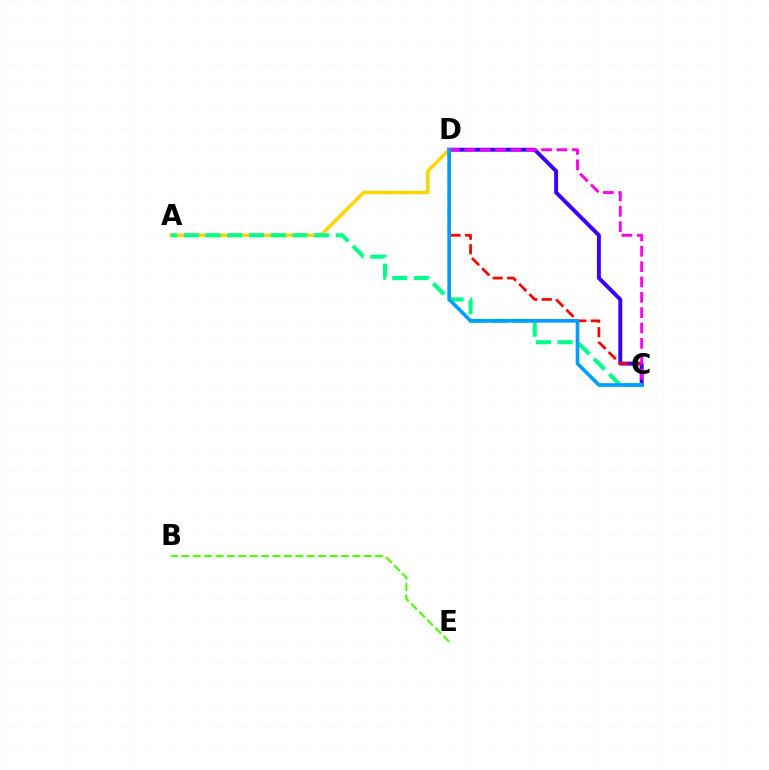{('C', 'D'): [{'color': '#3700ff', 'line_style': 'solid', 'thickness': 2.82}, {'color': '#ff0000', 'line_style': 'dashed', 'thickness': 1.97}, {'color': '#ff00ed', 'line_style': 'dashed', 'thickness': 2.08}, {'color': '#009eff', 'line_style': 'solid', 'thickness': 2.63}], ('B', 'E'): [{'color': '#4fff00', 'line_style': 'dashed', 'thickness': 1.55}], ('A', 'D'): [{'color': '#ffd500', 'line_style': 'solid', 'thickness': 2.51}], ('A', 'C'): [{'color': '#00ff86', 'line_style': 'dashed', 'thickness': 2.95}]}